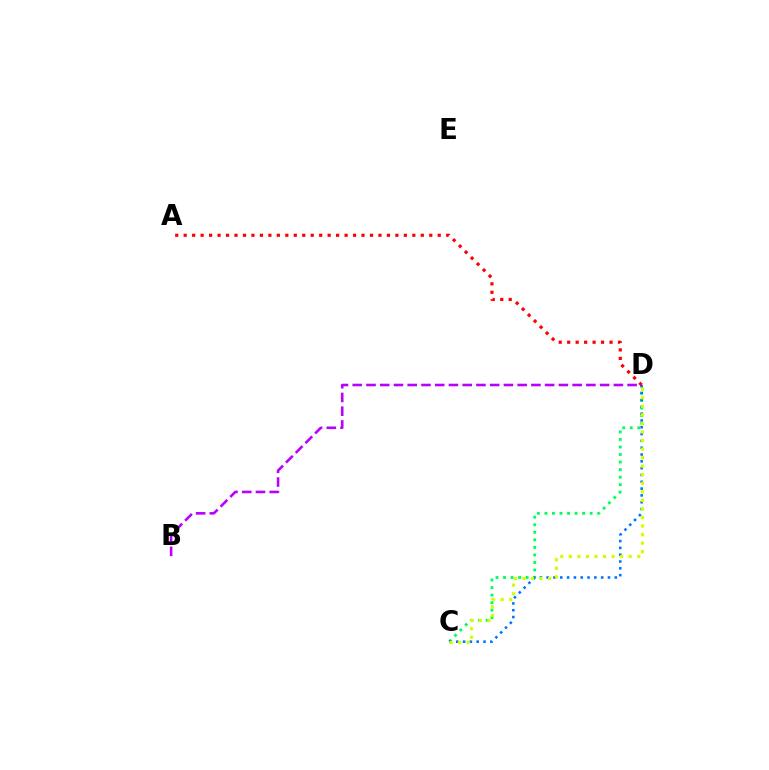{('C', 'D'): [{'color': '#00ff5c', 'line_style': 'dotted', 'thickness': 2.05}, {'color': '#0074ff', 'line_style': 'dotted', 'thickness': 1.85}, {'color': '#d1ff00', 'line_style': 'dotted', 'thickness': 2.32}], ('A', 'D'): [{'color': '#ff0000', 'line_style': 'dotted', 'thickness': 2.3}], ('B', 'D'): [{'color': '#b900ff', 'line_style': 'dashed', 'thickness': 1.87}]}